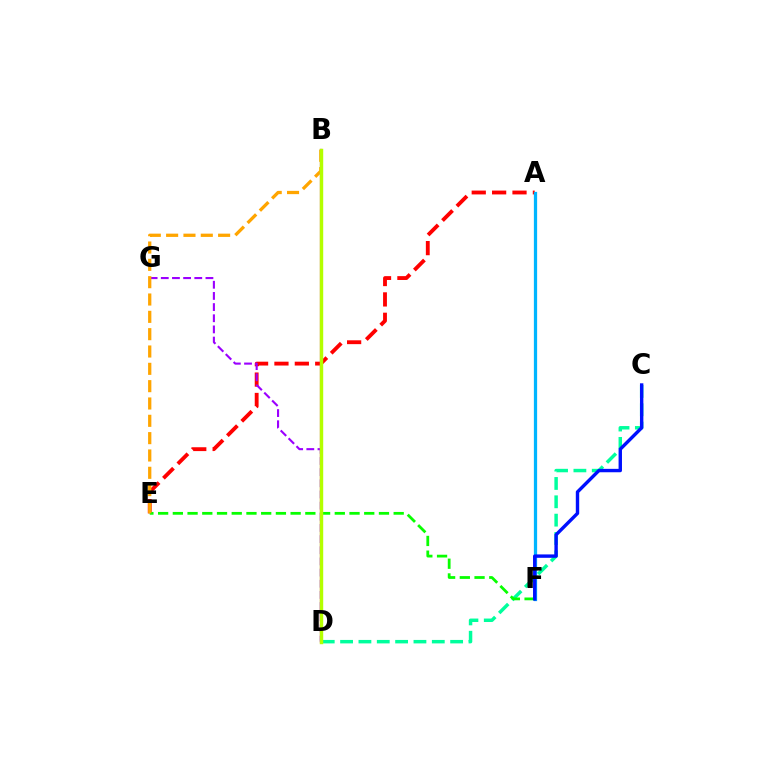{('C', 'D'): [{'color': '#00ff9d', 'line_style': 'dashed', 'thickness': 2.49}], ('A', 'E'): [{'color': '#ff0000', 'line_style': 'dashed', 'thickness': 2.77}], ('B', 'D'): [{'color': '#ff00bd', 'line_style': 'solid', 'thickness': 1.6}, {'color': '#b3ff00', 'line_style': 'solid', 'thickness': 2.46}], ('A', 'F'): [{'color': '#00b5ff', 'line_style': 'solid', 'thickness': 2.34}], ('E', 'F'): [{'color': '#08ff00', 'line_style': 'dashed', 'thickness': 2.0}], ('D', 'G'): [{'color': '#9b00ff', 'line_style': 'dashed', 'thickness': 1.52}], ('C', 'F'): [{'color': '#0010ff', 'line_style': 'solid', 'thickness': 2.45}], ('B', 'E'): [{'color': '#ffa500', 'line_style': 'dashed', 'thickness': 2.35}]}